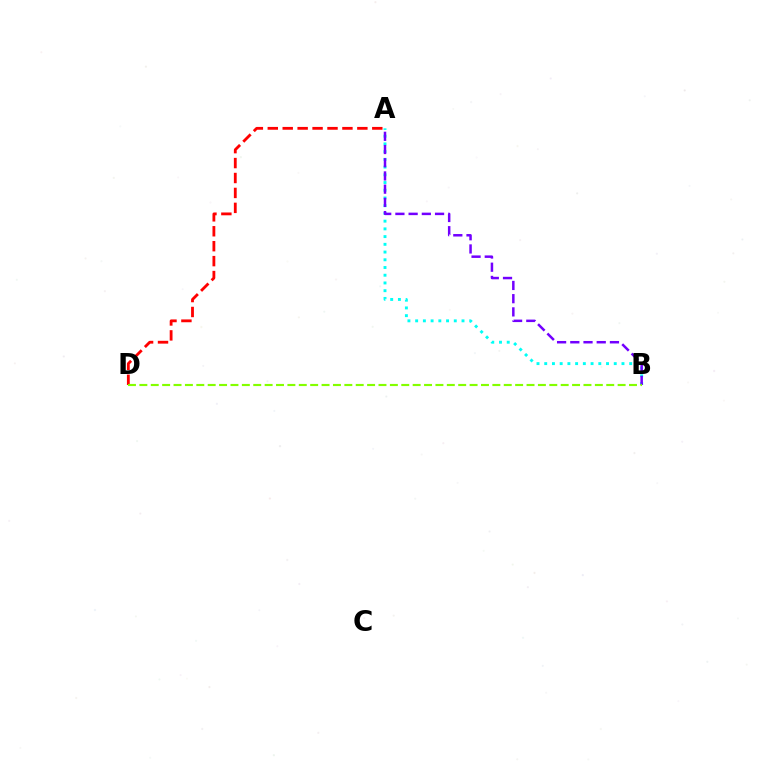{('A', 'D'): [{'color': '#ff0000', 'line_style': 'dashed', 'thickness': 2.03}], ('A', 'B'): [{'color': '#00fff6', 'line_style': 'dotted', 'thickness': 2.1}, {'color': '#7200ff', 'line_style': 'dashed', 'thickness': 1.8}], ('B', 'D'): [{'color': '#84ff00', 'line_style': 'dashed', 'thickness': 1.55}]}